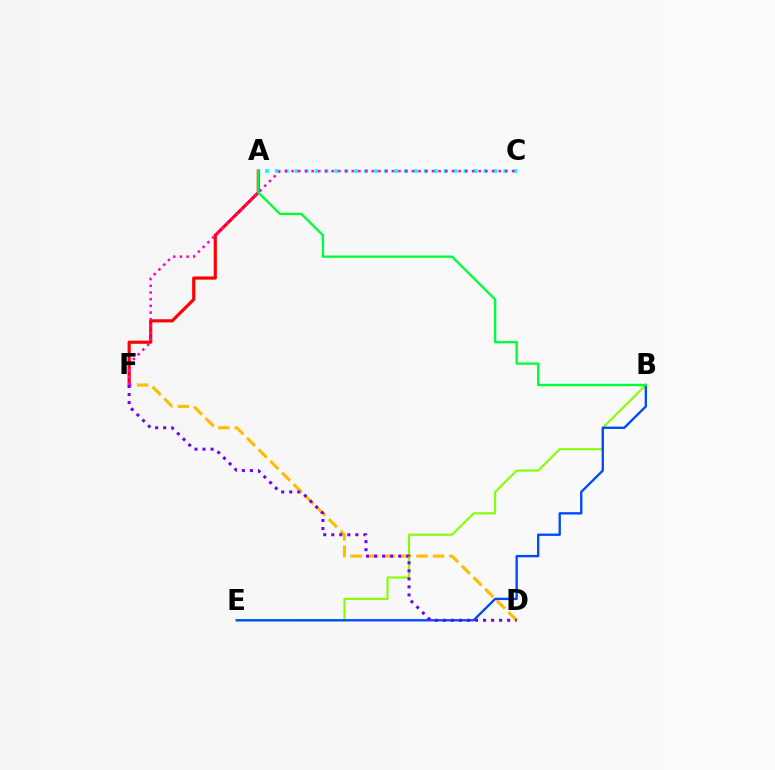{('A', 'C'): [{'color': '#00fff6', 'line_style': 'dotted', 'thickness': 2.7}], ('B', 'E'): [{'color': '#84ff00', 'line_style': 'solid', 'thickness': 1.52}, {'color': '#004bff', 'line_style': 'solid', 'thickness': 1.69}], ('D', 'F'): [{'color': '#ffbd00', 'line_style': 'dashed', 'thickness': 2.24}, {'color': '#7200ff', 'line_style': 'dotted', 'thickness': 2.18}], ('A', 'F'): [{'color': '#ff0000', 'line_style': 'solid', 'thickness': 2.28}], ('C', 'F'): [{'color': '#ff00cf', 'line_style': 'dotted', 'thickness': 1.82}], ('A', 'B'): [{'color': '#00ff39', 'line_style': 'solid', 'thickness': 1.69}]}